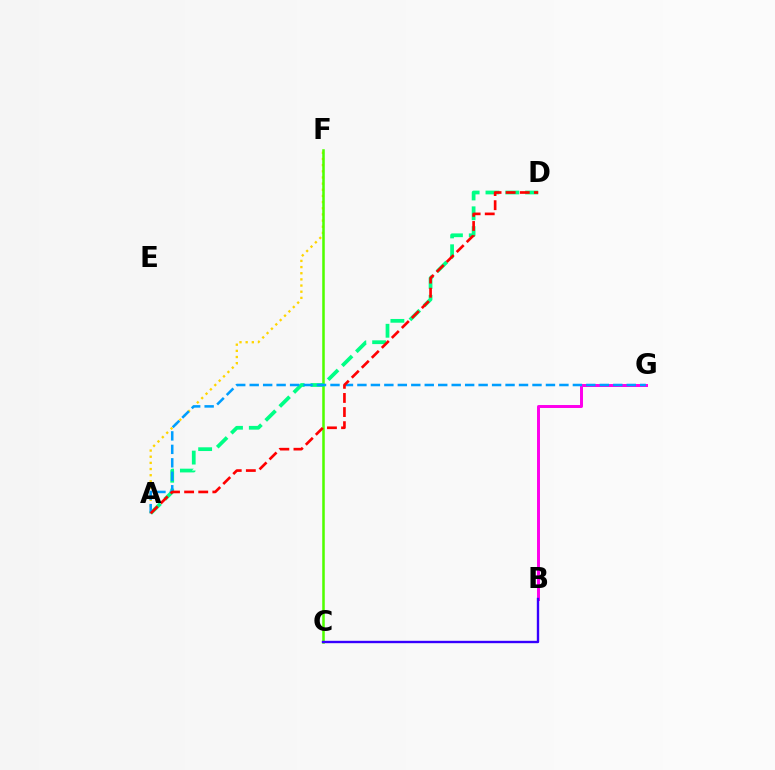{('A', 'F'): [{'color': '#ffd500', 'line_style': 'dotted', 'thickness': 1.67}], ('B', 'G'): [{'color': '#ff00ed', 'line_style': 'solid', 'thickness': 2.14}], ('C', 'F'): [{'color': '#4fff00', 'line_style': 'solid', 'thickness': 1.83}], ('A', 'D'): [{'color': '#00ff86', 'line_style': 'dashed', 'thickness': 2.69}, {'color': '#ff0000', 'line_style': 'dashed', 'thickness': 1.92}], ('B', 'C'): [{'color': '#3700ff', 'line_style': 'solid', 'thickness': 1.71}], ('A', 'G'): [{'color': '#009eff', 'line_style': 'dashed', 'thickness': 1.83}]}